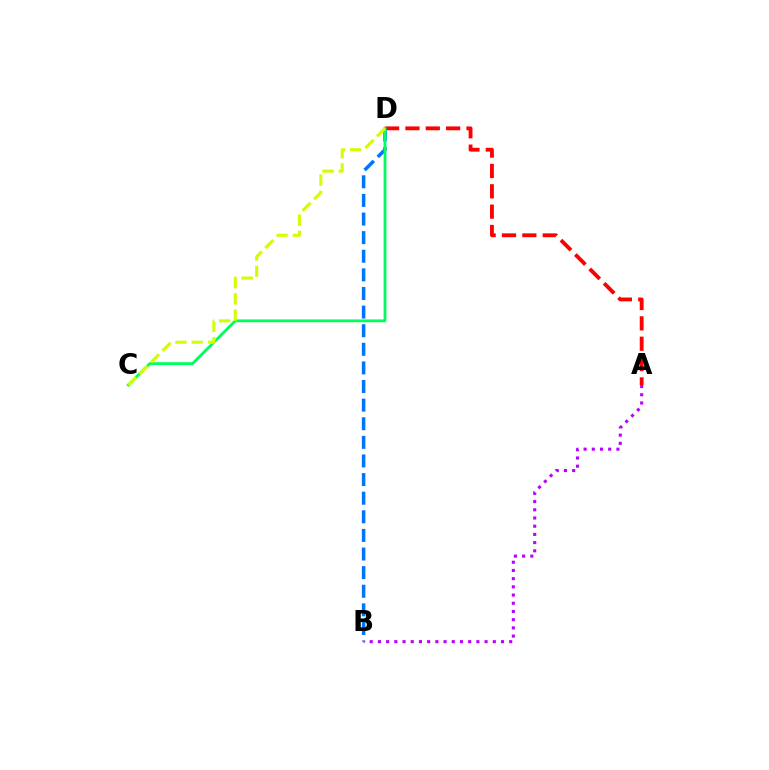{('A', 'D'): [{'color': '#ff0000', 'line_style': 'dashed', 'thickness': 2.76}], ('A', 'B'): [{'color': '#b900ff', 'line_style': 'dotted', 'thickness': 2.23}], ('B', 'D'): [{'color': '#0074ff', 'line_style': 'dashed', 'thickness': 2.53}], ('C', 'D'): [{'color': '#00ff5c', 'line_style': 'solid', 'thickness': 2.03}, {'color': '#d1ff00', 'line_style': 'dashed', 'thickness': 2.21}]}